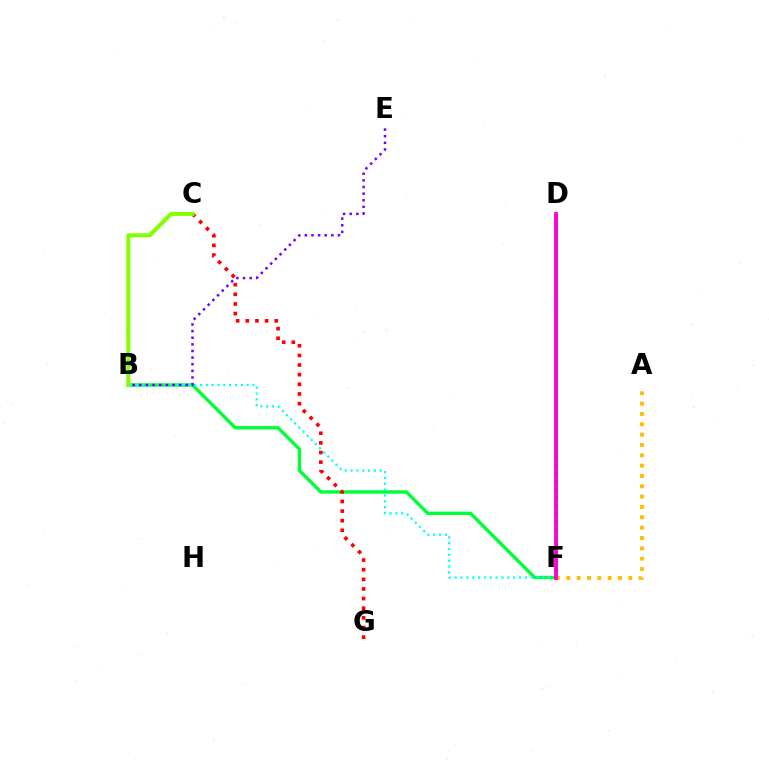{('D', 'F'): [{'color': '#004bff', 'line_style': 'dotted', 'thickness': 2.16}, {'color': '#ff00cf', 'line_style': 'solid', 'thickness': 2.76}], ('B', 'F'): [{'color': '#00ff39', 'line_style': 'solid', 'thickness': 2.44}, {'color': '#00fff6', 'line_style': 'dotted', 'thickness': 1.59}], ('A', 'F'): [{'color': '#ffbd00', 'line_style': 'dotted', 'thickness': 2.81}], ('C', 'G'): [{'color': '#ff0000', 'line_style': 'dotted', 'thickness': 2.62}], ('B', 'E'): [{'color': '#7200ff', 'line_style': 'dotted', 'thickness': 1.8}], ('B', 'C'): [{'color': '#84ff00', 'line_style': 'solid', 'thickness': 2.91}]}